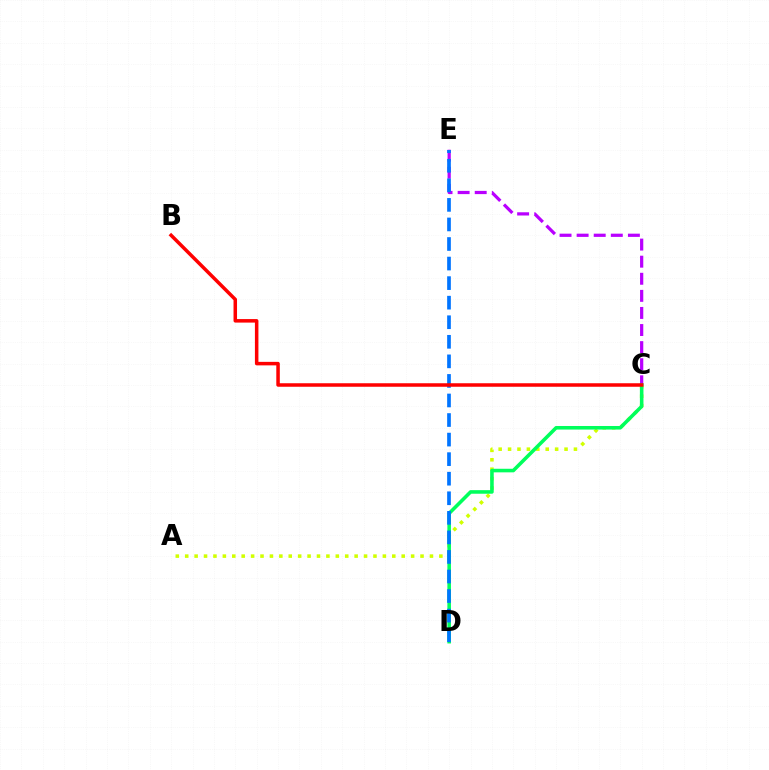{('A', 'C'): [{'color': '#d1ff00', 'line_style': 'dotted', 'thickness': 2.56}], ('C', 'E'): [{'color': '#b900ff', 'line_style': 'dashed', 'thickness': 2.32}], ('C', 'D'): [{'color': '#00ff5c', 'line_style': 'solid', 'thickness': 2.57}], ('D', 'E'): [{'color': '#0074ff', 'line_style': 'dashed', 'thickness': 2.66}], ('B', 'C'): [{'color': '#ff0000', 'line_style': 'solid', 'thickness': 2.53}]}